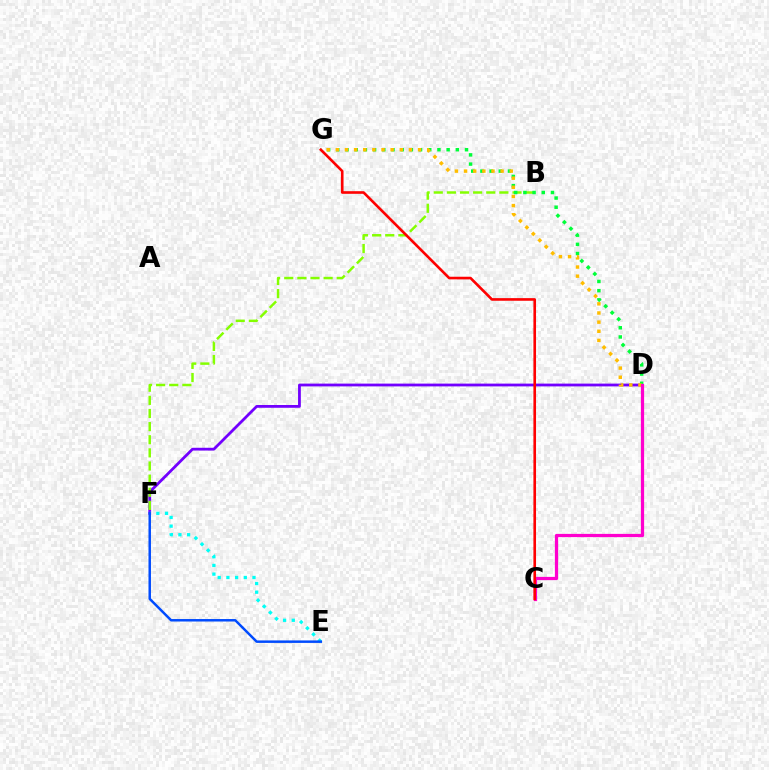{('D', 'F'): [{'color': '#7200ff', 'line_style': 'solid', 'thickness': 2.01}], ('B', 'F'): [{'color': '#84ff00', 'line_style': 'dashed', 'thickness': 1.78}], ('D', 'G'): [{'color': '#00ff39', 'line_style': 'dotted', 'thickness': 2.5}, {'color': '#ffbd00', 'line_style': 'dotted', 'thickness': 2.48}], ('E', 'F'): [{'color': '#00fff6', 'line_style': 'dotted', 'thickness': 2.36}, {'color': '#004bff', 'line_style': 'solid', 'thickness': 1.78}], ('C', 'D'): [{'color': '#ff00cf', 'line_style': 'solid', 'thickness': 2.32}], ('C', 'G'): [{'color': '#ff0000', 'line_style': 'solid', 'thickness': 1.89}]}